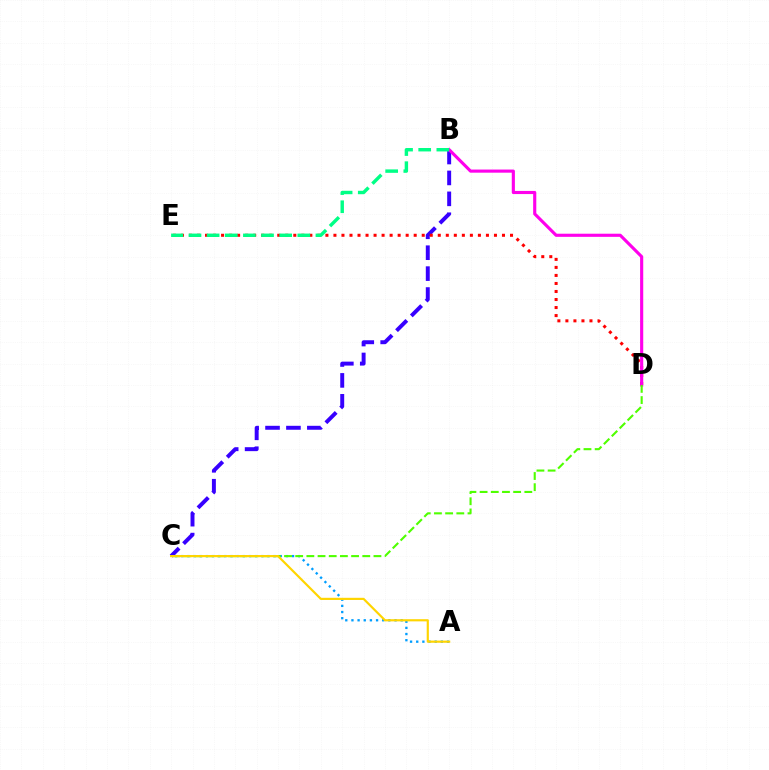{('B', 'C'): [{'color': '#3700ff', 'line_style': 'dashed', 'thickness': 2.84}], ('D', 'E'): [{'color': '#ff0000', 'line_style': 'dotted', 'thickness': 2.18}], ('B', 'D'): [{'color': '#ff00ed', 'line_style': 'solid', 'thickness': 2.25}], ('A', 'C'): [{'color': '#009eff', 'line_style': 'dotted', 'thickness': 1.67}, {'color': '#ffd500', 'line_style': 'solid', 'thickness': 1.57}], ('C', 'D'): [{'color': '#4fff00', 'line_style': 'dashed', 'thickness': 1.52}], ('B', 'E'): [{'color': '#00ff86', 'line_style': 'dashed', 'thickness': 2.46}]}